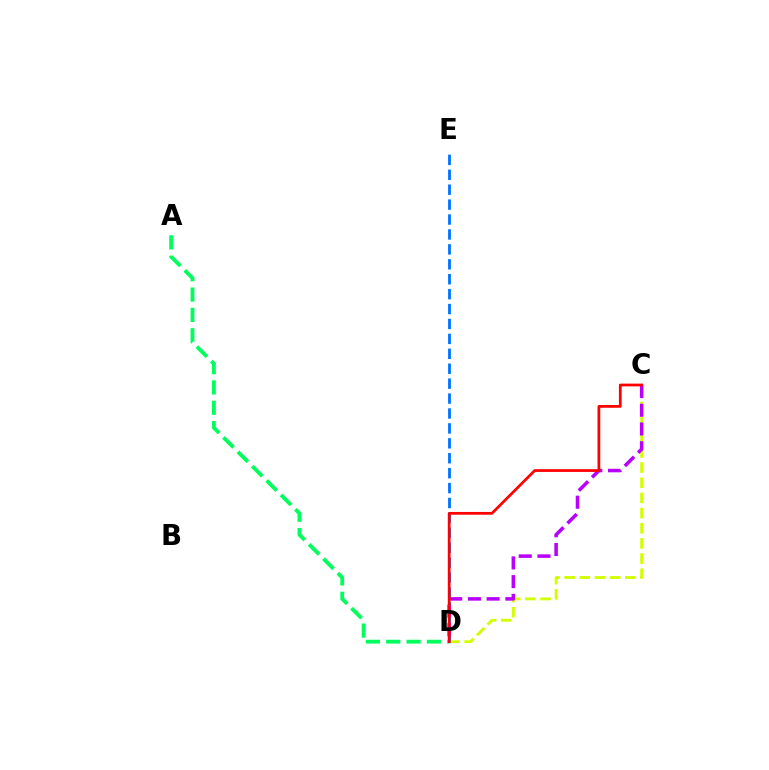{('C', 'D'): [{'color': '#d1ff00', 'line_style': 'dashed', 'thickness': 2.06}, {'color': '#b900ff', 'line_style': 'dashed', 'thickness': 2.54}, {'color': '#ff0000', 'line_style': 'solid', 'thickness': 1.98}], ('D', 'E'): [{'color': '#0074ff', 'line_style': 'dashed', 'thickness': 2.03}], ('A', 'D'): [{'color': '#00ff5c', 'line_style': 'dashed', 'thickness': 2.76}]}